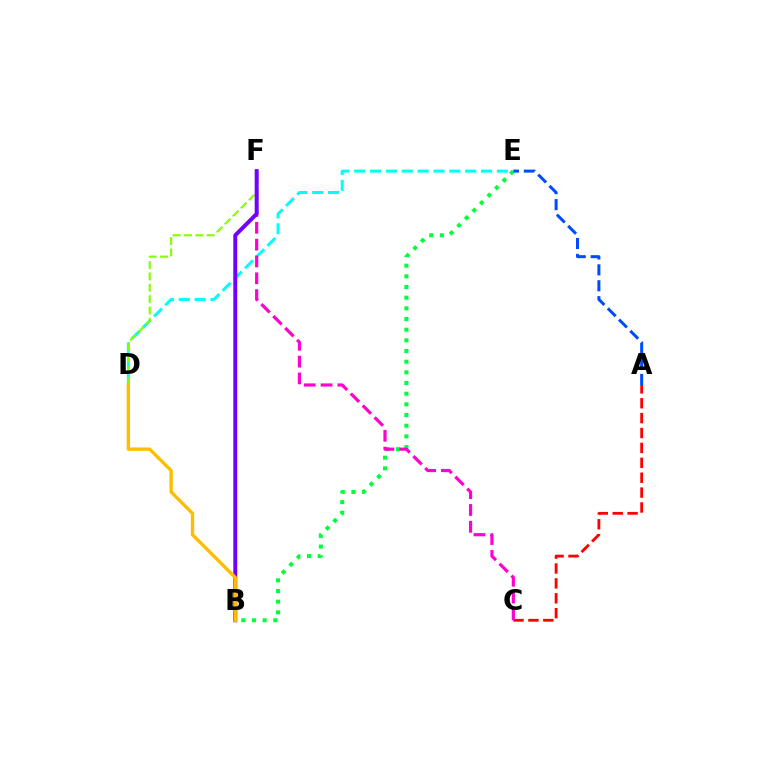{('B', 'E'): [{'color': '#00ff39', 'line_style': 'dotted', 'thickness': 2.9}], ('D', 'E'): [{'color': '#00fff6', 'line_style': 'dashed', 'thickness': 2.15}], ('D', 'F'): [{'color': '#84ff00', 'line_style': 'dashed', 'thickness': 1.54}], ('A', 'E'): [{'color': '#004bff', 'line_style': 'dashed', 'thickness': 2.16}], ('A', 'C'): [{'color': '#ff0000', 'line_style': 'dashed', 'thickness': 2.02}], ('C', 'F'): [{'color': '#ff00cf', 'line_style': 'dashed', 'thickness': 2.29}], ('B', 'F'): [{'color': '#7200ff', 'line_style': 'solid', 'thickness': 2.85}], ('B', 'D'): [{'color': '#ffbd00', 'line_style': 'solid', 'thickness': 2.42}]}